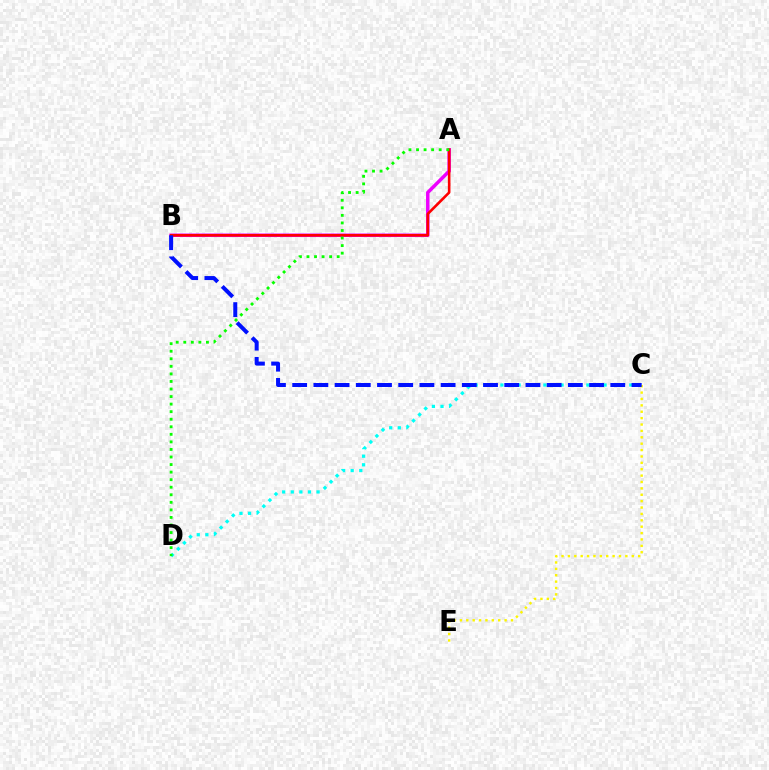{('A', 'B'): [{'color': '#ee00ff', 'line_style': 'solid', 'thickness': 2.51}, {'color': '#ff0000', 'line_style': 'solid', 'thickness': 1.88}], ('C', 'E'): [{'color': '#fcf500', 'line_style': 'dotted', 'thickness': 1.73}], ('C', 'D'): [{'color': '#00fff6', 'line_style': 'dotted', 'thickness': 2.34}], ('B', 'C'): [{'color': '#0010ff', 'line_style': 'dashed', 'thickness': 2.88}], ('A', 'D'): [{'color': '#08ff00', 'line_style': 'dotted', 'thickness': 2.05}]}